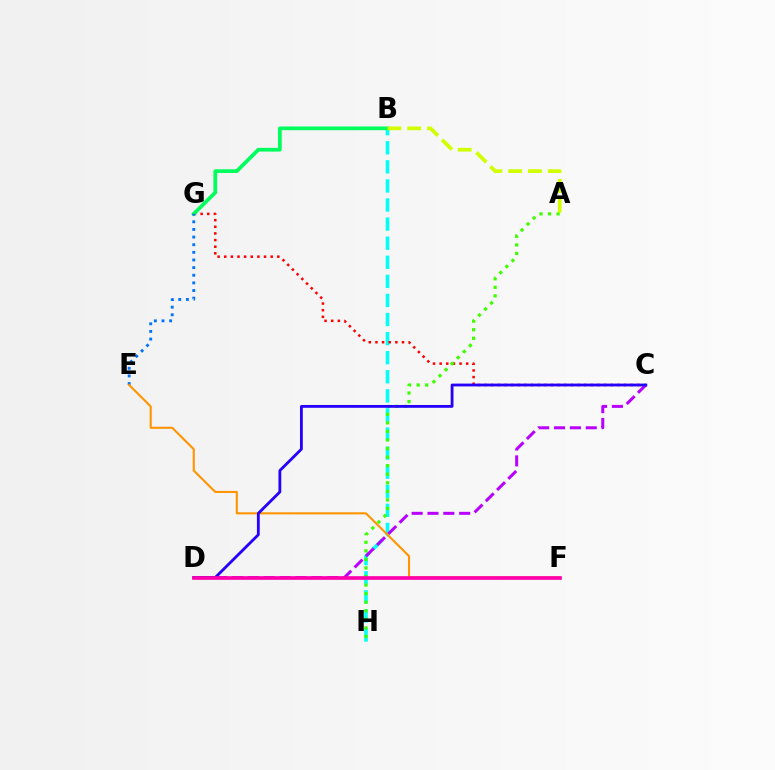{('B', 'H'): [{'color': '#00fff6', 'line_style': 'dashed', 'thickness': 2.59}], ('C', 'G'): [{'color': '#ff0000', 'line_style': 'dotted', 'thickness': 1.8}], ('A', 'H'): [{'color': '#3dff00', 'line_style': 'dotted', 'thickness': 2.33}], ('C', 'D'): [{'color': '#b900ff', 'line_style': 'dashed', 'thickness': 2.15}, {'color': '#2500ff', 'line_style': 'solid', 'thickness': 2.03}], ('B', 'G'): [{'color': '#00ff5c', 'line_style': 'solid', 'thickness': 2.68}], ('E', 'G'): [{'color': '#0074ff', 'line_style': 'dotted', 'thickness': 2.07}], ('E', 'F'): [{'color': '#ff9400', 'line_style': 'solid', 'thickness': 1.5}], ('A', 'B'): [{'color': '#d1ff00', 'line_style': 'dashed', 'thickness': 2.69}], ('D', 'F'): [{'color': '#ff00ac', 'line_style': 'solid', 'thickness': 2.63}]}